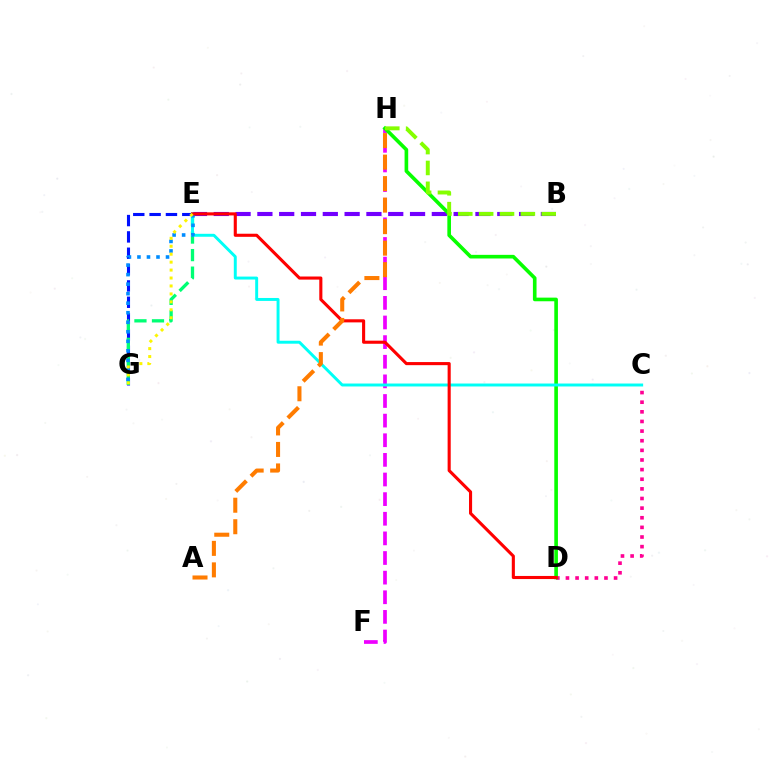{('E', 'G'): [{'color': '#0010ff', 'line_style': 'dashed', 'thickness': 2.22}, {'color': '#00ff74', 'line_style': 'dashed', 'thickness': 2.38}, {'color': '#008cff', 'line_style': 'dotted', 'thickness': 2.59}, {'color': '#fcf500', 'line_style': 'dotted', 'thickness': 2.16}], ('C', 'D'): [{'color': '#ff0094', 'line_style': 'dotted', 'thickness': 2.62}], ('F', 'H'): [{'color': '#ee00ff', 'line_style': 'dashed', 'thickness': 2.67}], ('B', 'E'): [{'color': '#7200ff', 'line_style': 'dashed', 'thickness': 2.96}], ('D', 'H'): [{'color': '#08ff00', 'line_style': 'solid', 'thickness': 2.62}], ('C', 'E'): [{'color': '#00fff6', 'line_style': 'solid', 'thickness': 2.12}], ('D', 'E'): [{'color': '#ff0000', 'line_style': 'solid', 'thickness': 2.23}], ('A', 'H'): [{'color': '#ff7c00', 'line_style': 'dashed', 'thickness': 2.92}], ('B', 'H'): [{'color': '#84ff00', 'line_style': 'dashed', 'thickness': 2.83}]}